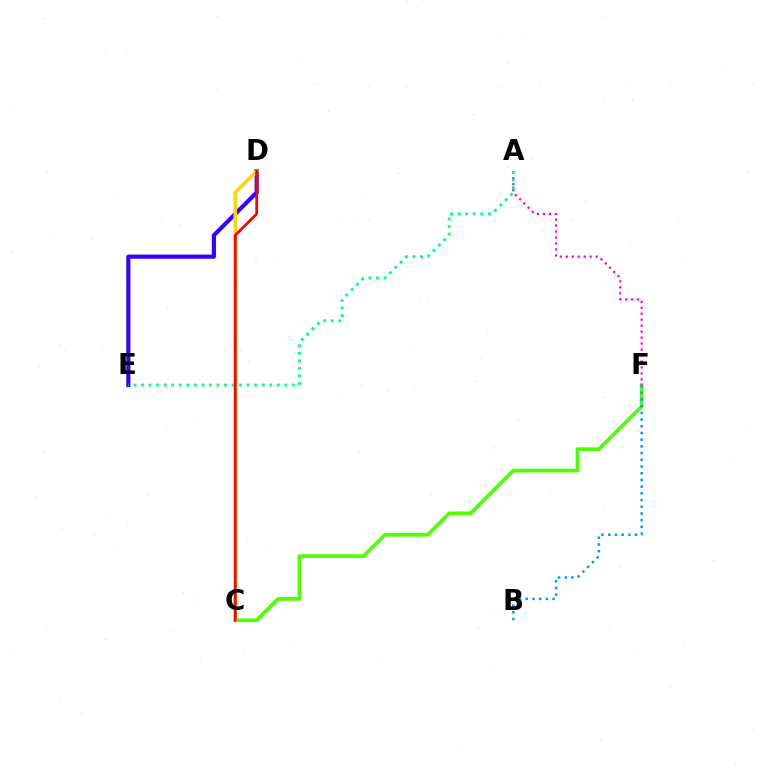{('C', 'F'): [{'color': '#4fff00', 'line_style': 'solid', 'thickness': 2.67}], ('D', 'E'): [{'color': '#3700ff', 'line_style': 'solid', 'thickness': 2.99}], ('A', 'F'): [{'color': '#ff00ed', 'line_style': 'dotted', 'thickness': 1.62}], ('C', 'D'): [{'color': '#ffd500', 'line_style': 'solid', 'thickness': 2.66}, {'color': '#ff0000', 'line_style': 'solid', 'thickness': 1.96}], ('A', 'E'): [{'color': '#00ff86', 'line_style': 'dotted', 'thickness': 2.05}], ('B', 'F'): [{'color': '#009eff', 'line_style': 'dotted', 'thickness': 1.82}]}